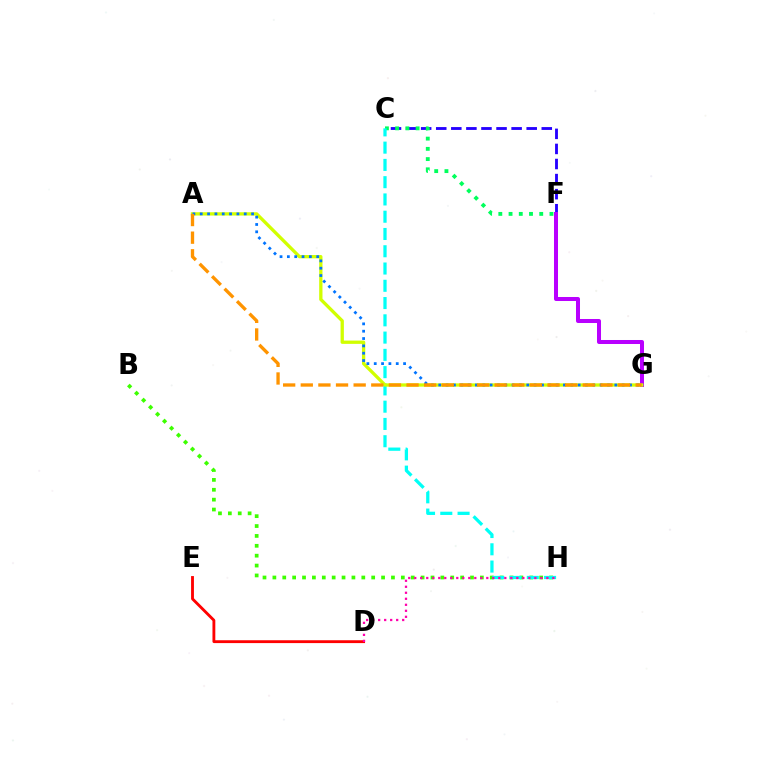{('B', 'H'): [{'color': '#3dff00', 'line_style': 'dotted', 'thickness': 2.68}], ('C', 'F'): [{'color': '#2500ff', 'line_style': 'dashed', 'thickness': 2.05}, {'color': '#00ff5c', 'line_style': 'dotted', 'thickness': 2.78}], ('F', 'G'): [{'color': '#b900ff', 'line_style': 'solid', 'thickness': 2.88}], ('D', 'E'): [{'color': '#ff0000', 'line_style': 'solid', 'thickness': 2.05}], ('C', 'H'): [{'color': '#00fff6', 'line_style': 'dashed', 'thickness': 2.35}], ('A', 'G'): [{'color': '#d1ff00', 'line_style': 'solid', 'thickness': 2.37}, {'color': '#0074ff', 'line_style': 'dotted', 'thickness': 1.99}, {'color': '#ff9400', 'line_style': 'dashed', 'thickness': 2.39}], ('D', 'H'): [{'color': '#ff00ac', 'line_style': 'dotted', 'thickness': 1.63}]}